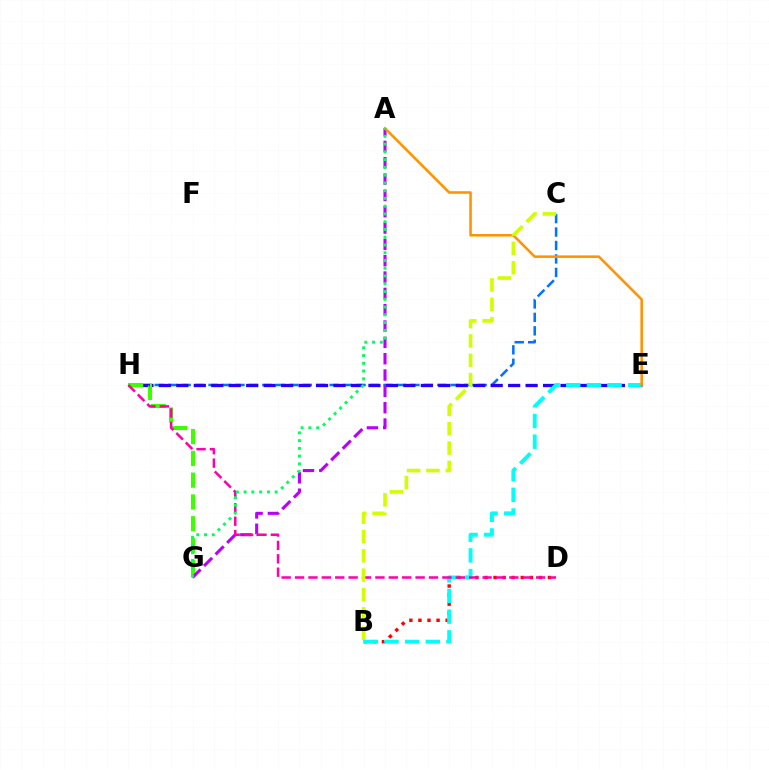{('C', 'H'): [{'color': '#0074ff', 'line_style': 'dashed', 'thickness': 1.83}], ('E', 'H'): [{'color': '#2500ff', 'line_style': 'dashed', 'thickness': 2.37}], ('G', 'H'): [{'color': '#3dff00', 'line_style': 'dashed', 'thickness': 2.96}], ('B', 'D'): [{'color': '#ff0000', 'line_style': 'dotted', 'thickness': 2.46}], ('A', 'G'): [{'color': '#b900ff', 'line_style': 'dashed', 'thickness': 2.22}, {'color': '#00ff5c', 'line_style': 'dotted', 'thickness': 2.11}], ('B', 'E'): [{'color': '#00fff6', 'line_style': 'dashed', 'thickness': 2.81}], ('D', 'H'): [{'color': '#ff00ac', 'line_style': 'dashed', 'thickness': 1.82}], ('A', 'E'): [{'color': '#ff9400', 'line_style': 'solid', 'thickness': 1.85}], ('B', 'C'): [{'color': '#d1ff00', 'line_style': 'dashed', 'thickness': 2.63}]}